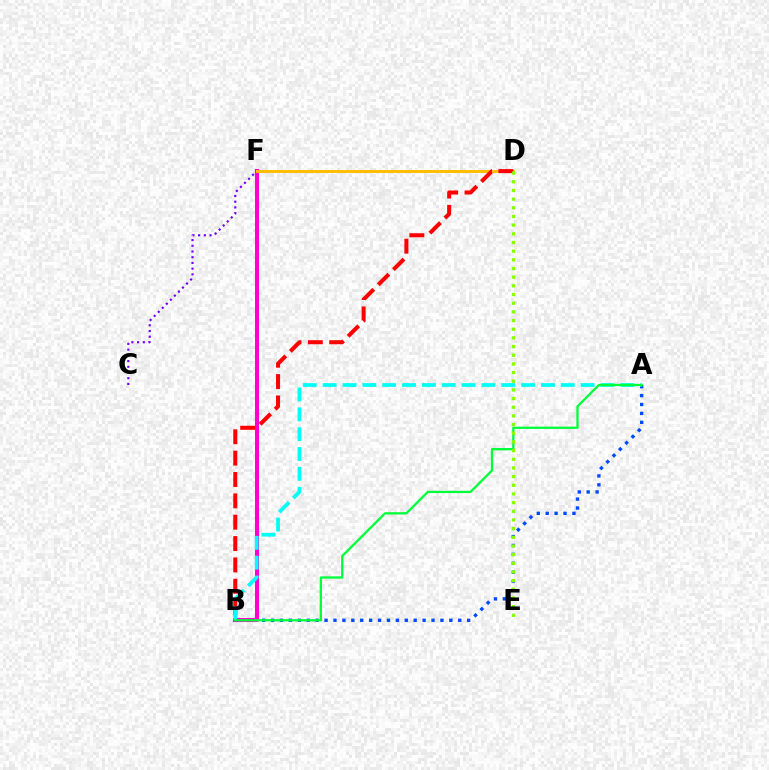{('A', 'B'): [{'color': '#004bff', 'line_style': 'dotted', 'thickness': 2.42}, {'color': '#00fff6', 'line_style': 'dashed', 'thickness': 2.7}, {'color': '#00ff39', 'line_style': 'solid', 'thickness': 1.65}], ('C', 'F'): [{'color': '#7200ff', 'line_style': 'dotted', 'thickness': 1.55}], ('B', 'F'): [{'color': '#ff00cf', 'line_style': 'solid', 'thickness': 2.92}], ('D', 'F'): [{'color': '#ffbd00', 'line_style': 'solid', 'thickness': 2.12}], ('B', 'D'): [{'color': '#ff0000', 'line_style': 'dashed', 'thickness': 2.9}], ('D', 'E'): [{'color': '#84ff00', 'line_style': 'dotted', 'thickness': 2.36}]}